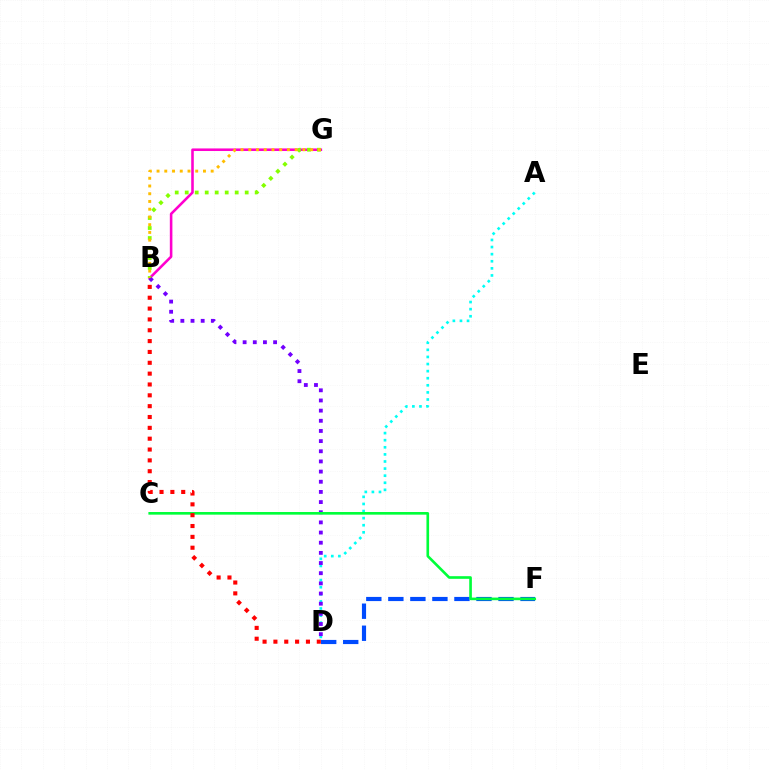{('B', 'G'): [{'color': '#ff00cf', 'line_style': 'solid', 'thickness': 1.86}, {'color': '#84ff00', 'line_style': 'dotted', 'thickness': 2.72}, {'color': '#ffbd00', 'line_style': 'dotted', 'thickness': 2.1}], ('D', 'F'): [{'color': '#004bff', 'line_style': 'dashed', 'thickness': 2.99}], ('A', 'D'): [{'color': '#00fff6', 'line_style': 'dotted', 'thickness': 1.93}], ('B', 'D'): [{'color': '#7200ff', 'line_style': 'dotted', 'thickness': 2.76}, {'color': '#ff0000', 'line_style': 'dotted', 'thickness': 2.95}], ('C', 'F'): [{'color': '#00ff39', 'line_style': 'solid', 'thickness': 1.9}]}